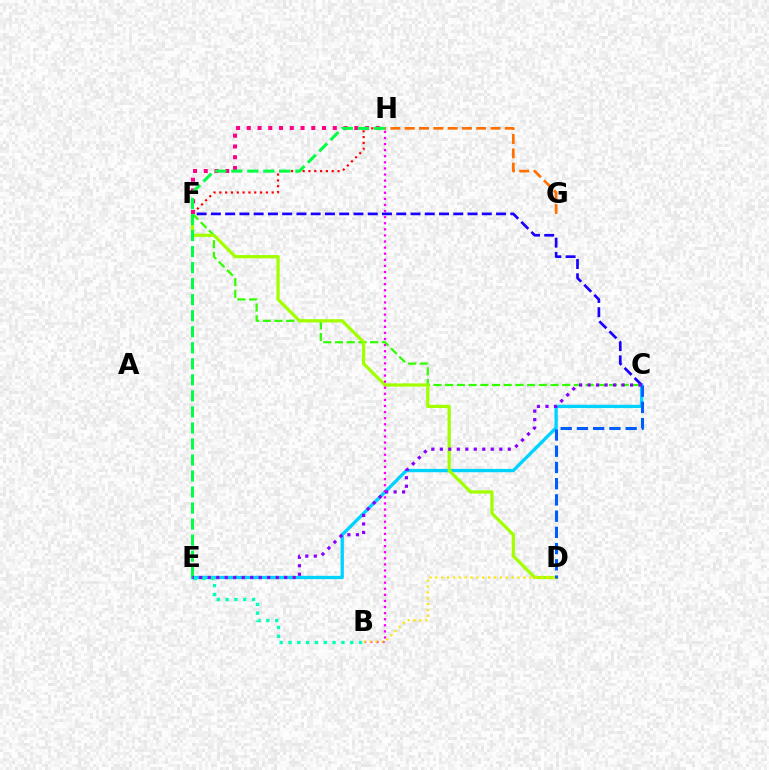{('C', 'F'): [{'color': '#31ff00', 'line_style': 'dashed', 'thickness': 1.59}, {'color': '#1900ff', 'line_style': 'dashed', 'thickness': 1.94}], ('C', 'E'): [{'color': '#00d3ff', 'line_style': 'solid', 'thickness': 2.4}, {'color': '#8a00ff', 'line_style': 'dotted', 'thickness': 2.31}], ('F', 'H'): [{'color': '#ff0000', 'line_style': 'dotted', 'thickness': 1.58}, {'color': '#ff0088', 'line_style': 'dotted', 'thickness': 2.92}], ('D', 'F'): [{'color': '#a2ff00', 'line_style': 'solid', 'thickness': 2.34}], ('E', 'H'): [{'color': '#00ff45', 'line_style': 'dashed', 'thickness': 2.18}], ('G', 'H'): [{'color': '#ff7000', 'line_style': 'dashed', 'thickness': 1.94}], ('C', 'D'): [{'color': '#005dff', 'line_style': 'dashed', 'thickness': 2.2}], ('B', 'E'): [{'color': '#00ffbb', 'line_style': 'dotted', 'thickness': 2.4}], ('B', 'H'): [{'color': '#fa00f9', 'line_style': 'dotted', 'thickness': 1.66}], ('B', 'D'): [{'color': '#ffe600', 'line_style': 'dotted', 'thickness': 1.59}]}